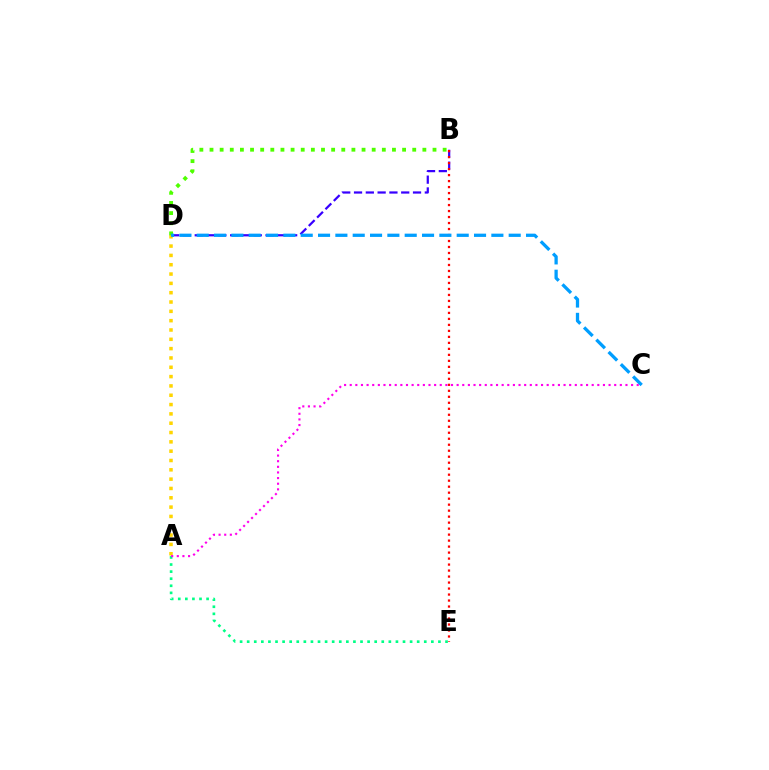{('B', 'D'): [{'color': '#3700ff', 'line_style': 'dashed', 'thickness': 1.6}, {'color': '#4fff00', 'line_style': 'dotted', 'thickness': 2.75}], ('B', 'E'): [{'color': '#ff0000', 'line_style': 'dotted', 'thickness': 1.63}], ('A', 'E'): [{'color': '#00ff86', 'line_style': 'dotted', 'thickness': 1.92}], ('A', 'D'): [{'color': '#ffd500', 'line_style': 'dotted', 'thickness': 2.53}], ('C', 'D'): [{'color': '#009eff', 'line_style': 'dashed', 'thickness': 2.35}], ('A', 'C'): [{'color': '#ff00ed', 'line_style': 'dotted', 'thickness': 1.53}]}